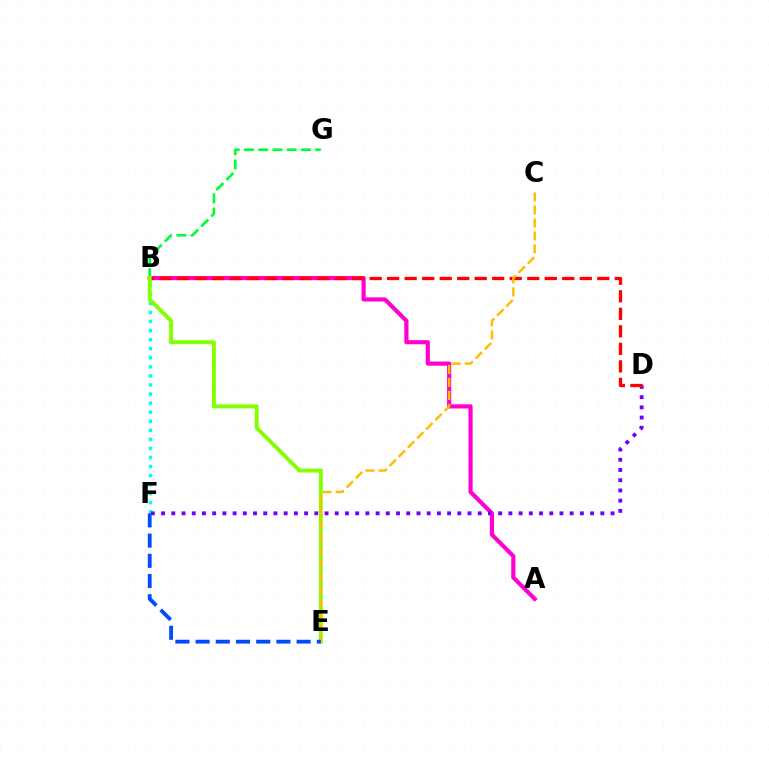{('B', 'F'): [{'color': '#00fff6', 'line_style': 'dotted', 'thickness': 2.46}], ('A', 'B'): [{'color': '#ff00cf', 'line_style': 'solid', 'thickness': 3.0}], ('D', 'F'): [{'color': '#7200ff', 'line_style': 'dotted', 'thickness': 2.78}], ('B', 'D'): [{'color': '#ff0000', 'line_style': 'dashed', 'thickness': 2.38}], ('B', 'G'): [{'color': '#00ff39', 'line_style': 'dashed', 'thickness': 1.93}], ('B', 'E'): [{'color': '#84ff00', 'line_style': 'solid', 'thickness': 2.83}], ('C', 'E'): [{'color': '#ffbd00', 'line_style': 'dashed', 'thickness': 1.76}], ('E', 'F'): [{'color': '#004bff', 'line_style': 'dashed', 'thickness': 2.74}]}